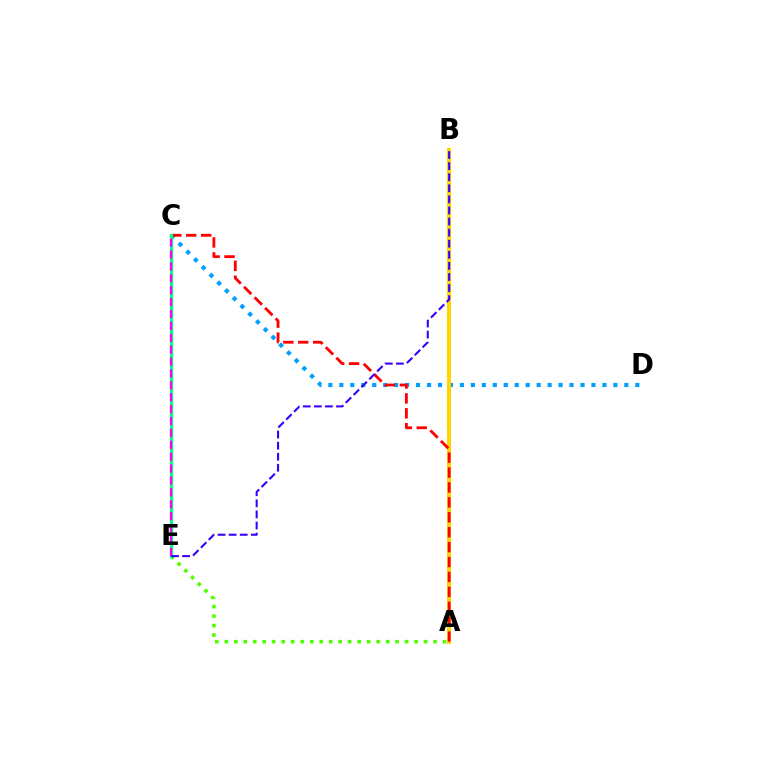{('C', 'D'): [{'color': '#009eff', 'line_style': 'dotted', 'thickness': 2.98}], ('A', 'B'): [{'color': '#ffd500', 'line_style': 'solid', 'thickness': 2.88}], ('A', 'C'): [{'color': '#ff0000', 'line_style': 'dashed', 'thickness': 2.03}], ('A', 'E'): [{'color': '#4fff00', 'line_style': 'dotted', 'thickness': 2.58}], ('C', 'E'): [{'color': '#00ff86', 'line_style': 'solid', 'thickness': 2.32}, {'color': '#ff00ed', 'line_style': 'dashed', 'thickness': 1.62}], ('B', 'E'): [{'color': '#3700ff', 'line_style': 'dashed', 'thickness': 1.51}]}